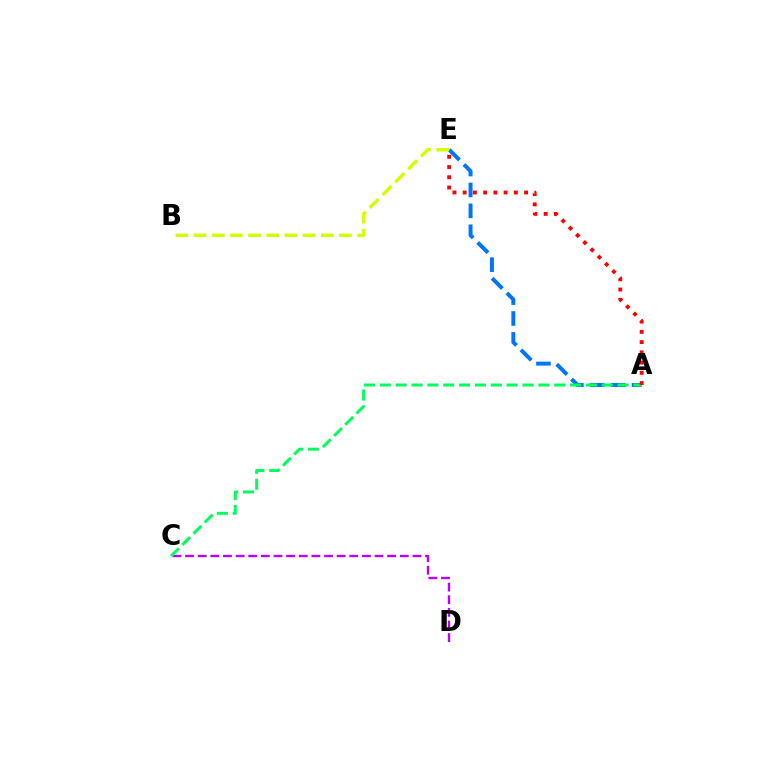{('A', 'E'): [{'color': '#0074ff', 'line_style': 'dashed', 'thickness': 2.84}, {'color': '#ff0000', 'line_style': 'dotted', 'thickness': 2.78}], ('B', 'E'): [{'color': '#d1ff00', 'line_style': 'dashed', 'thickness': 2.47}], ('C', 'D'): [{'color': '#b900ff', 'line_style': 'dashed', 'thickness': 1.72}], ('A', 'C'): [{'color': '#00ff5c', 'line_style': 'dashed', 'thickness': 2.15}]}